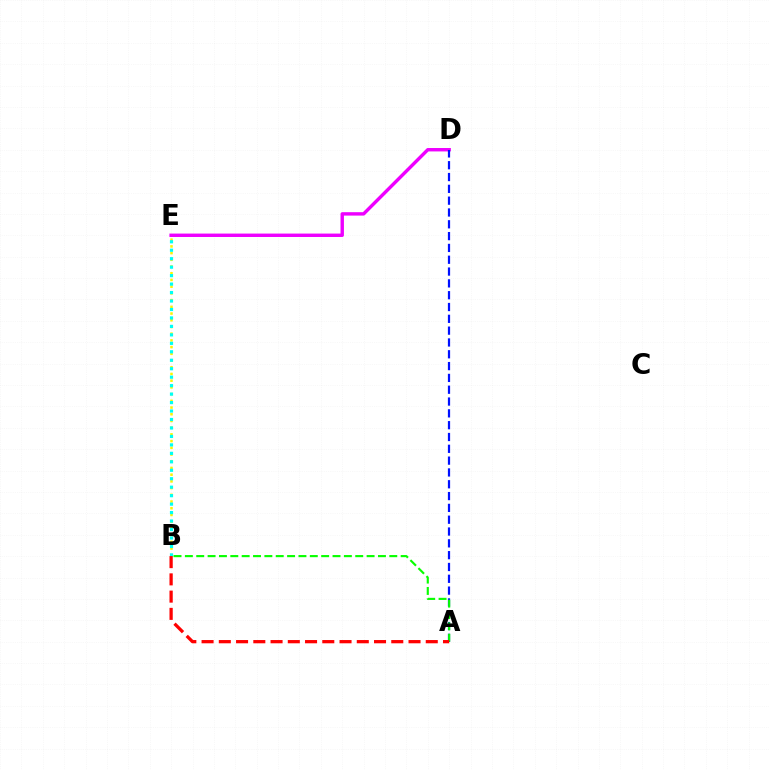{('D', 'E'): [{'color': '#ee00ff', 'line_style': 'solid', 'thickness': 2.46}], ('B', 'E'): [{'color': '#fcf500', 'line_style': 'dotted', 'thickness': 1.82}, {'color': '#00fff6', 'line_style': 'dotted', 'thickness': 2.3}], ('A', 'D'): [{'color': '#0010ff', 'line_style': 'dashed', 'thickness': 1.61}], ('A', 'B'): [{'color': '#08ff00', 'line_style': 'dashed', 'thickness': 1.54}, {'color': '#ff0000', 'line_style': 'dashed', 'thickness': 2.34}]}